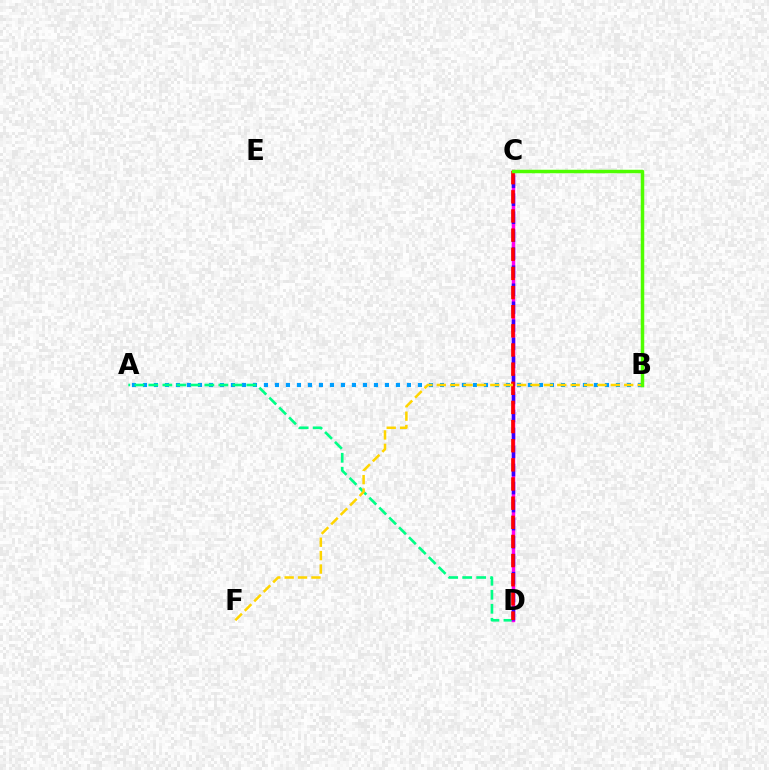{('A', 'B'): [{'color': '#009eff', 'line_style': 'dotted', 'thickness': 2.99}], ('A', 'D'): [{'color': '#00ff86', 'line_style': 'dashed', 'thickness': 1.9}], ('C', 'D'): [{'color': '#ff00ed', 'line_style': 'solid', 'thickness': 2.5}, {'color': '#3700ff', 'line_style': 'dashed', 'thickness': 2.45}, {'color': '#ff0000', 'line_style': 'dashed', 'thickness': 2.6}], ('B', 'F'): [{'color': '#ffd500', 'line_style': 'dashed', 'thickness': 1.82}], ('B', 'C'): [{'color': '#4fff00', 'line_style': 'solid', 'thickness': 2.51}]}